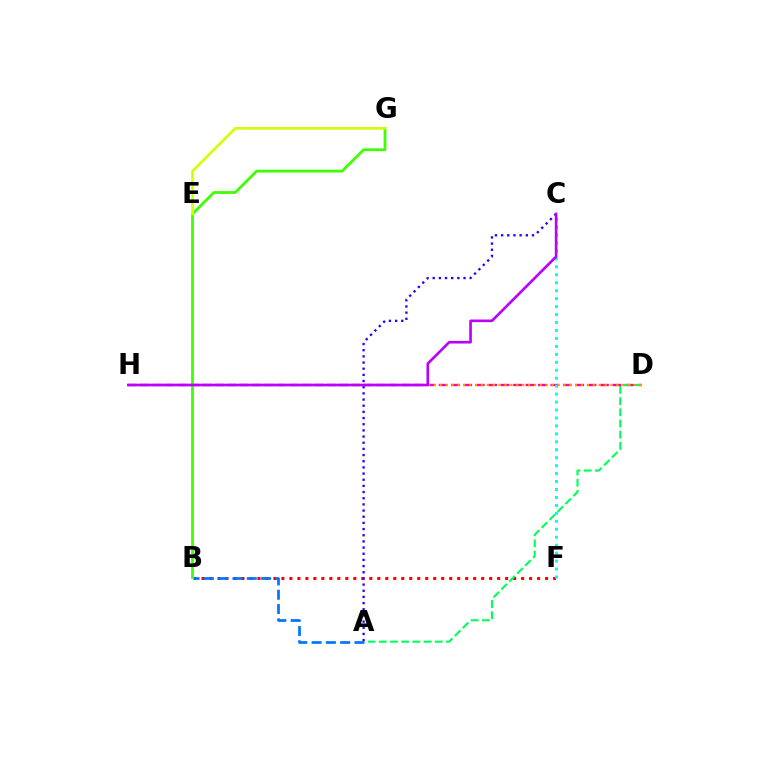{('B', 'F'): [{'color': '#ff0000', 'line_style': 'dotted', 'thickness': 2.17}], ('D', 'H'): [{'color': '#ff00ac', 'line_style': 'dashed', 'thickness': 1.69}, {'color': '#ff9400', 'line_style': 'dotted', 'thickness': 1.6}], ('C', 'F'): [{'color': '#00fff6', 'line_style': 'dotted', 'thickness': 2.16}], ('A', 'B'): [{'color': '#0074ff', 'line_style': 'dashed', 'thickness': 1.94}], ('A', 'D'): [{'color': '#00ff5c', 'line_style': 'dashed', 'thickness': 1.52}], ('B', 'G'): [{'color': '#3dff00', 'line_style': 'solid', 'thickness': 1.99}], ('A', 'C'): [{'color': '#2500ff', 'line_style': 'dotted', 'thickness': 1.68}], ('C', 'H'): [{'color': '#b900ff', 'line_style': 'solid', 'thickness': 1.89}], ('E', 'G'): [{'color': '#d1ff00', 'line_style': 'solid', 'thickness': 1.91}]}